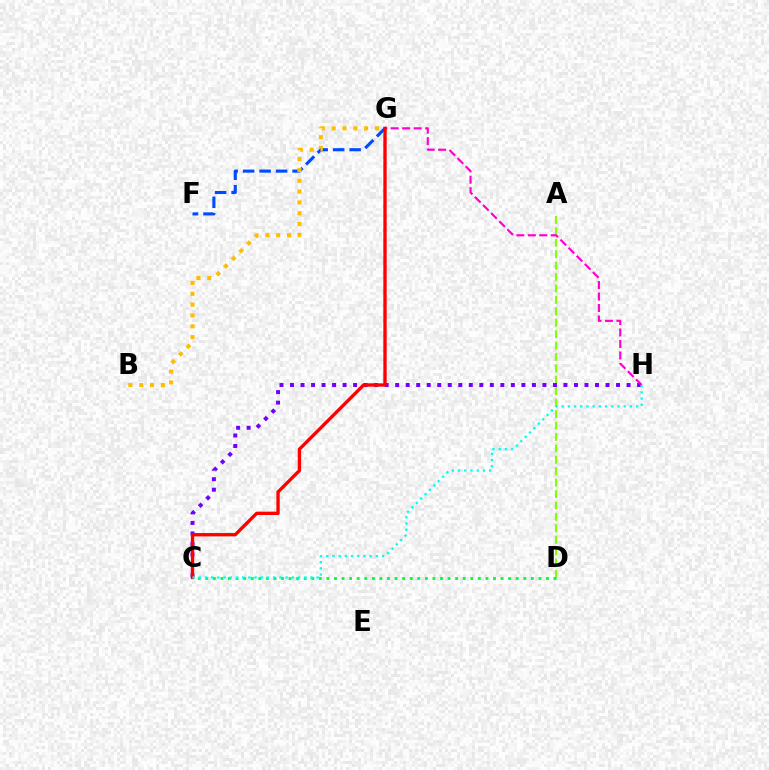{('A', 'D'): [{'color': '#84ff00', 'line_style': 'dashed', 'thickness': 1.55}], ('C', 'H'): [{'color': '#7200ff', 'line_style': 'dotted', 'thickness': 2.86}, {'color': '#00fff6', 'line_style': 'dotted', 'thickness': 1.69}], ('F', 'G'): [{'color': '#004bff', 'line_style': 'dashed', 'thickness': 2.24}], ('G', 'H'): [{'color': '#ff00cf', 'line_style': 'dashed', 'thickness': 1.56}], ('C', 'G'): [{'color': '#ff0000', 'line_style': 'solid', 'thickness': 2.41}], ('C', 'D'): [{'color': '#00ff39', 'line_style': 'dotted', 'thickness': 2.06}], ('B', 'G'): [{'color': '#ffbd00', 'line_style': 'dotted', 'thickness': 2.94}]}